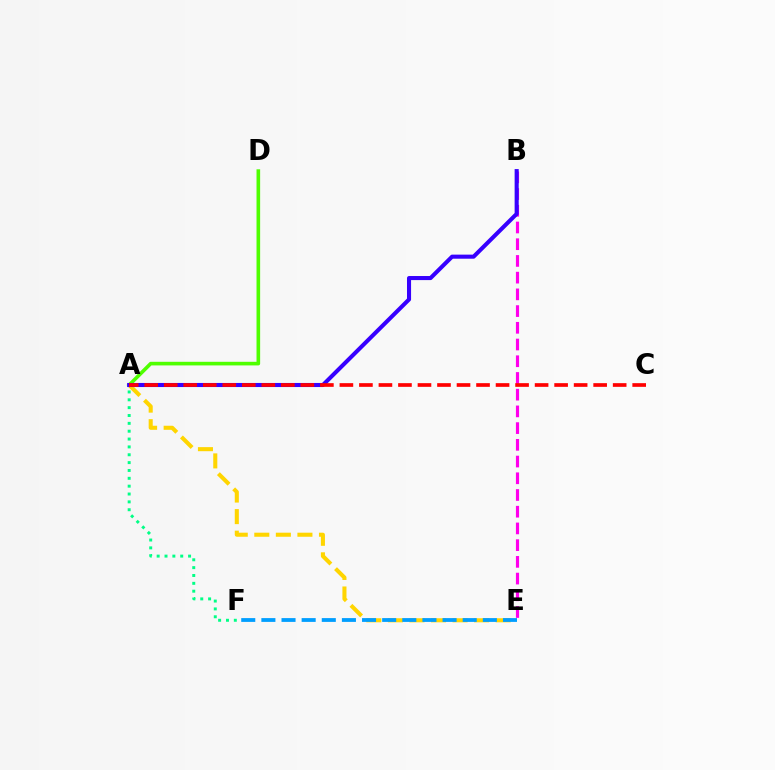{('B', 'E'): [{'color': '#ff00ed', 'line_style': 'dashed', 'thickness': 2.27}], ('A', 'E'): [{'color': '#ffd500', 'line_style': 'dashed', 'thickness': 2.93}], ('E', 'F'): [{'color': '#009eff', 'line_style': 'dashed', 'thickness': 2.73}], ('A', 'D'): [{'color': '#4fff00', 'line_style': 'solid', 'thickness': 2.6}], ('A', 'F'): [{'color': '#00ff86', 'line_style': 'dotted', 'thickness': 2.13}], ('A', 'B'): [{'color': '#3700ff', 'line_style': 'solid', 'thickness': 2.94}], ('A', 'C'): [{'color': '#ff0000', 'line_style': 'dashed', 'thickness': 2.65}]}